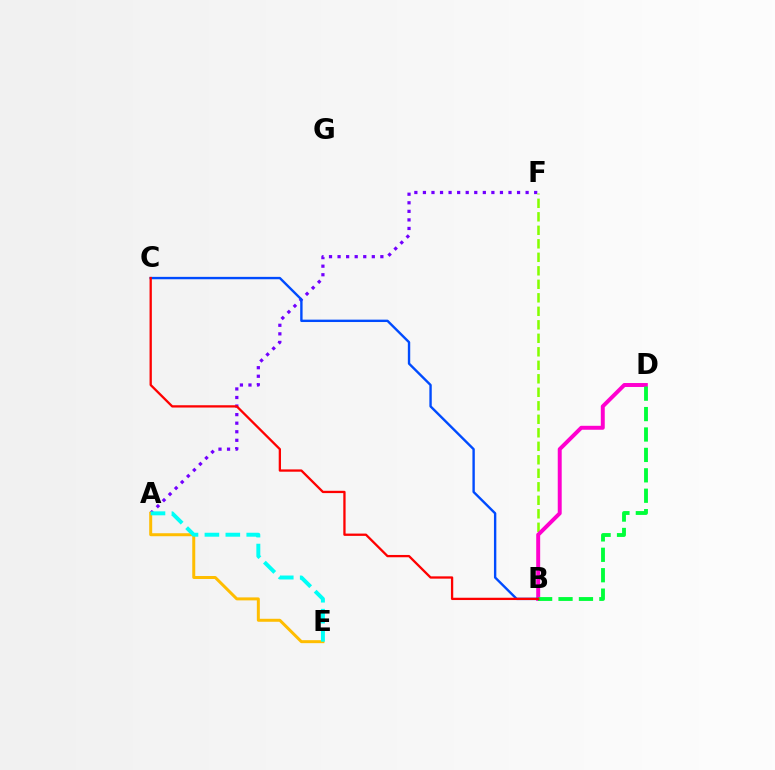{('A', 'F'): [{'color': '#7200ff', 'line_style': 'dotted', 'thickness': 2.33}], ('B', 'F'): [{'color': '#84ff00', 'line_style': 'dashed', 'thickness': 1.83}], ('B', 'D'): [{'color': '#ff00cf', 'line_style': 'solid', 'thickness': 2.85}, {'color': '#00ff39', 'line_style': 'dashed', 'thickness': 2.77}], ('B', 'C'): [{'color': '#004bff', 'line_style': 'solid', 'thickness': 1.72}, {'color': '#ff0000', 'line_style': 'solid', 'thickness': 1.65}], ('A', 'E'): [{'color': '#ffbd00', 'line_style': 'solid', 'thickness': 2.15}, {'color': '#00fff6', 'line_style': 'dashed', 'thickness': 2.84}]}